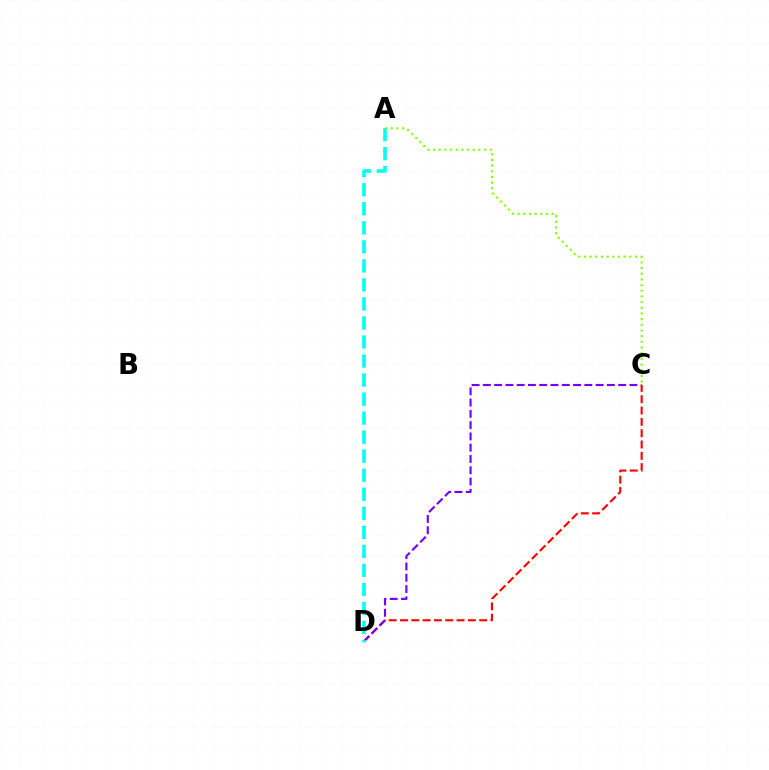{('C', 'D'): [{'color': '#ff0000', 'line_style': 'dashed', 'thickness': 1.54}, {'color': '#7200ff', 'line_style': 'dashed', 'thickness': 1.53}], ('A', 'D'): [{'color': '#00fff6', 'line_style': 'dashed', 'thickness': 2.59}], ('A', 'C'): [{'color': '#84ff00', 'line_style': 'dotted', 'thickness': 1.54}]}